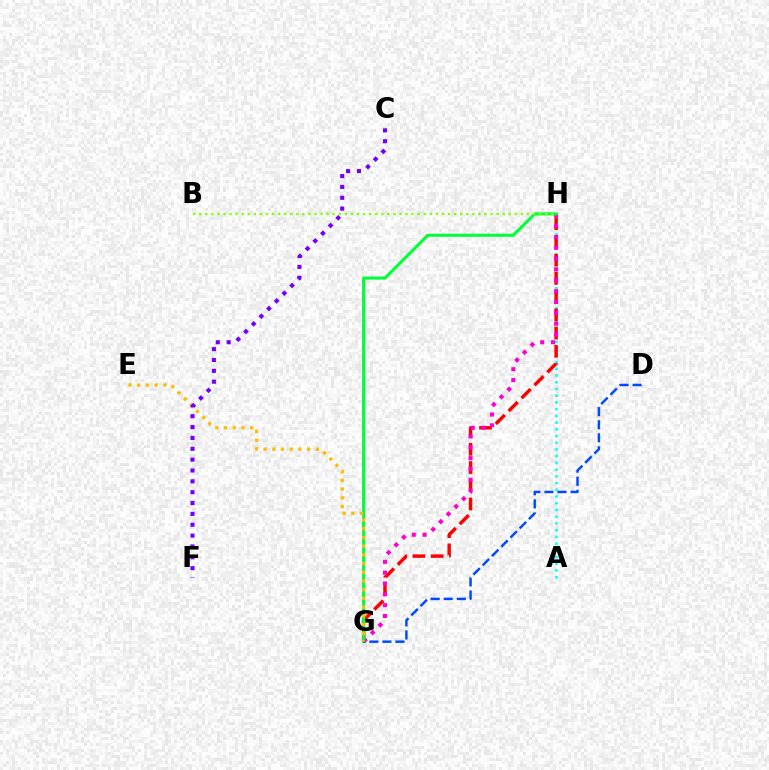{('A', 'H'): [{'color': '#00fff6', 'line_style': 'dotted', 'thickness': 1.83}], ('G', 'H'): [{'color': '#ff0000', 'line_style': 'dashed', 'thickness': 2.48}, {'color': '#ff00cf', 'line_style': 'dotted', 'thickness': 2.94}, {'color': '#00ff39', 'line_style': 'solid', 'thickness': 2.21}], ('B', 'H'): [{'color': '#84ff00', 'line_style': 'dotted', 'thickness': 1.65}], ('D', 'G'): [{'color': '#004bff', 'line_style': 'dashed', 'thickness': 1.78}], ('E', 'G'): [{'color': '#ffbd00', 'line_style': 'dotted', 'thickness': 2.37}], ('C', 'F'): [{'color': '#7200ff', 'line_style': 'dotted', 'thickness': 2.95}]}